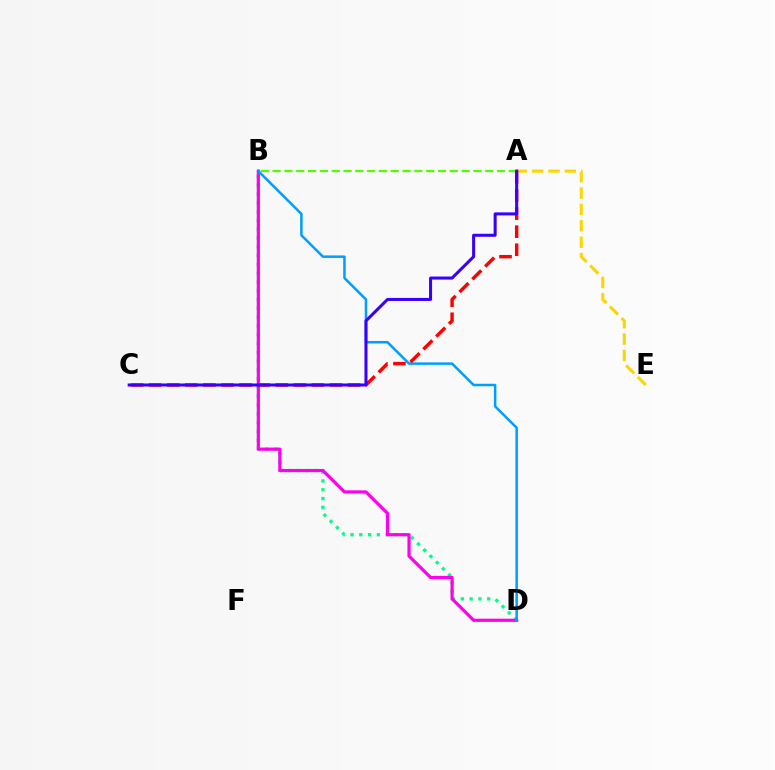{('B', 'D'): [{'color': '#00ff86', 'line_style': 'dotted', 'thickness': 2.39}, {'color': '#ff00ed', 'line_style': 'solid', 'thickness': 2.31}, {'color': '#009eff', 'line_style': 'solid', 'thickness': 1.81}], ('A', 'E'): [{'color': '#ffd500', 'line_style': 'dashed', 'thickness': 2.23}], ('A', 'C'): [{'color': '#ff0000', 'line_style': 'dashed', 'thickness': 2.46}, {'color': '#3700ff', 'line_style': 'solid', 'thickness': 2.18}], ('A', 'B'): [{'color': '#4fff00', 'line_style': 'dashed', 'thickness': 1.6}]}